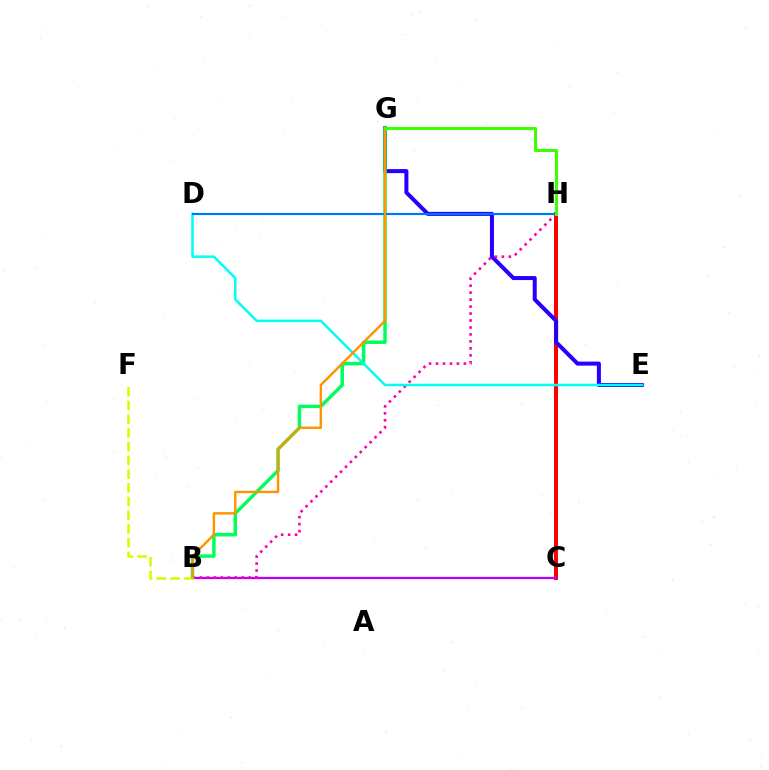{('C', 'H'): [{'color': '#ff0000', 'line_style': 'solid', 'thickness': 2.91}], ('E', 'G'): [{'color': '#2500ff', 'line_style': 'solid', 'thickness': 2.9}], ('B', 'C'): [{'color': '#b900ff', 'line_style': 'solid', 'thickness': 1.62}], ('B', 'H'): [{'color': '#ff00ac', 'line_style': 'dotted', 'thickness': 1.89}], ('B', 'G'): [{'color': '#00ff5c', 'line_style': 'solid', 'thickness': 2.49}, {'color': '#ff9400', 'line_style': 'solid', 'thickness': 1.73}], ('D', 'E'): [{'color': '#00fff6', 'line_style': 'solid', 'thickness': 1.81}], ('D', 'H'): [{'color': '#0074ff', 'line_style': 'solid', 'thickness': 1.55}], ('B', 'F'): [{'color': '#d1ff00', 'line_style': 'dashed', 'thickness': 1.86}], ('G', 'H'): [{'color': '#3dff00', 'line_style': 'solid', 'thickness': 2.22}]}